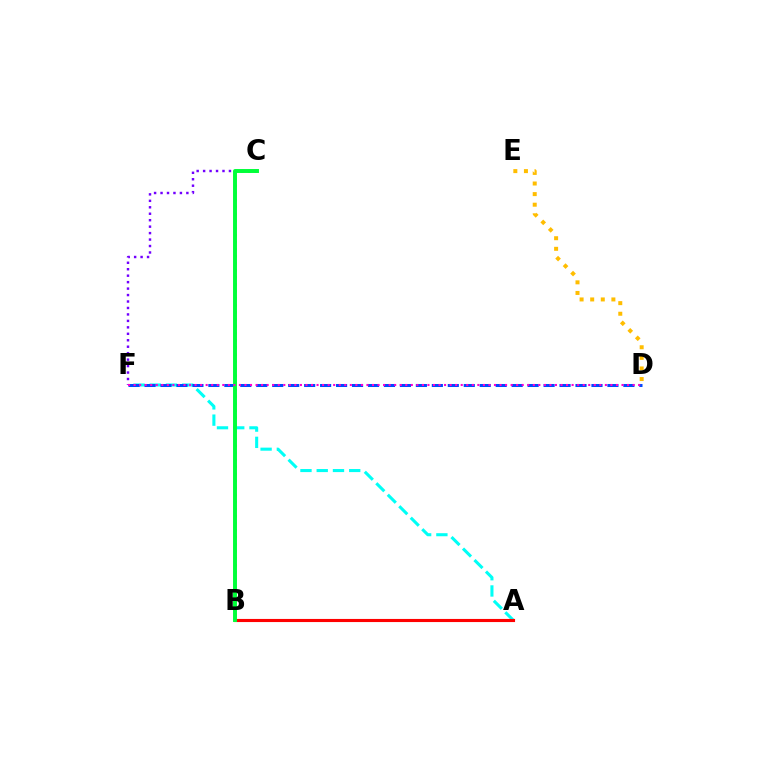{('B', 'C'): [{'color': '#84ff00', 'line_style': 'dotted', 'thickness': 1.91}, {'color': '#00ff39', 'line_style': 'solid', 'thickness': 2.83}], ('C', 'F'): [{'color': '#7200ff', 'line_style': 'dotted', 'thickness': 1.75}], ('A', 'F'): [{'color': '#00fff6', 'line_style': 'dashed', 'thickness': 2.21}], ('D', 'E'): [{'color': '#ffbd00', 'line_style': 'dotted', 'thickness': 2.88}], ('D', 'F'): [{'color': '#004bff', 'line_style': 'dashed', 'thickness': 2.17}, {'color': '#ff00cf', 'line_style': 'dotted', 'thickness': 1.51}], ('A', 'B'): [{'color': '#ff0000', 'line_style': 'solid', 'thickness': 2.24}]}